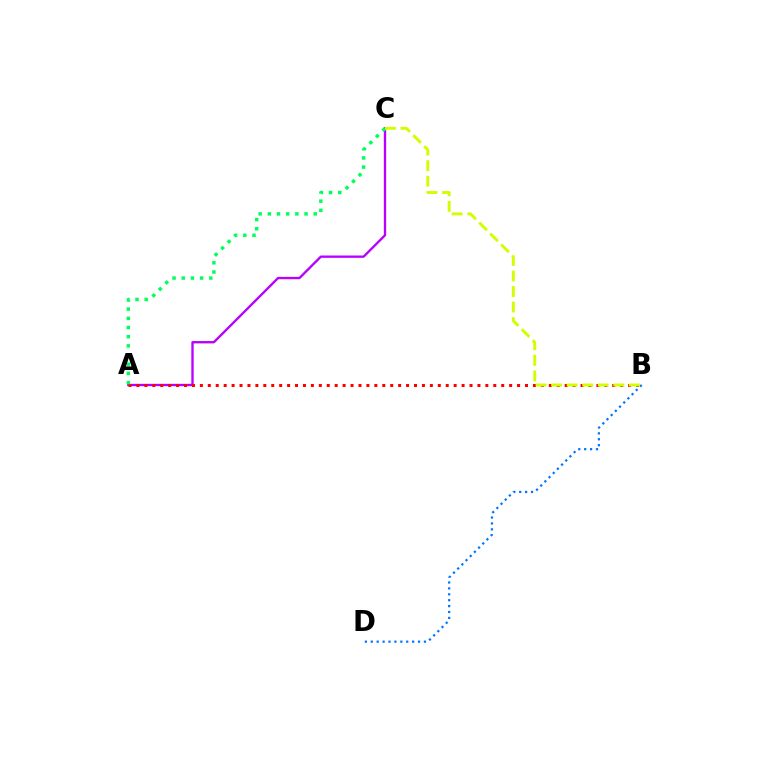{('B', 'D'): [{'color': '#0074ff', 'line_style': 'dotted', 'thickness': 1.6}], ('A', 'C'): [{'color': '#b900ff', 'line_style': 'solid', 'thickness': 1.69}, {'color': '#00ff5c', 'line_style': 'dotted', 'thickness': 2.49}], ('A', 'B'): [{'color': '#ff0000', 'line_style': 'dotted', 'thickness': 2.15}], ('B', 'C'): [{'color': '#d1ff00', 'line_style': 'dashed', 'thickness': 2.11}]}